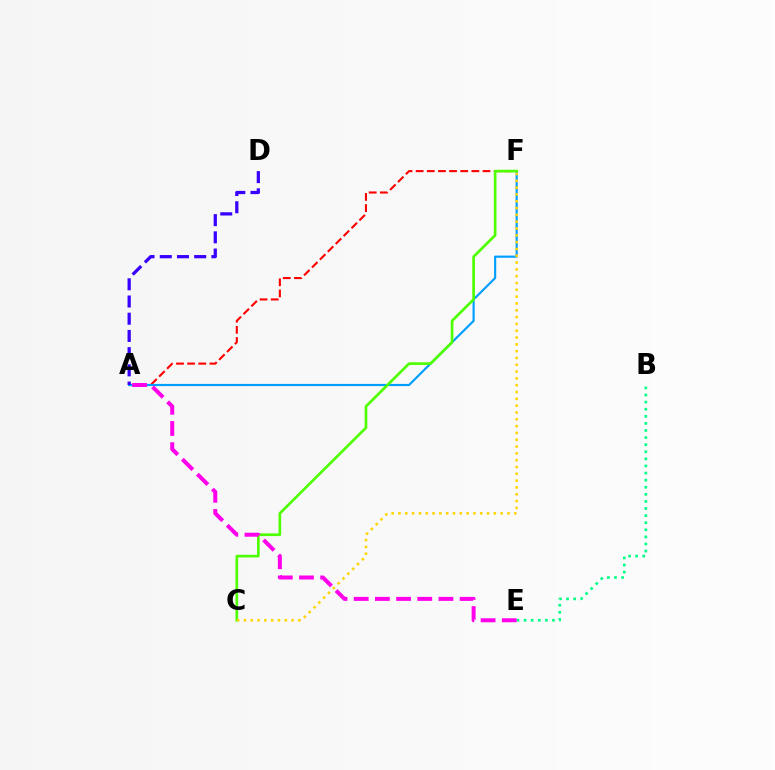{('A', 'F'): [{'color': '#ff0000', 'line_style': 'dashed', 'thickness': 1.51}, {'color': '#009eff', 'line_style': 'solid', 'thickness': 1.56}], ('C', 'F'): [{'color': '#4fff00', 'line_style': 'solid', 'thickness': 1.93}, {'color': '#ffd500', 'line_style': 'dotted', 'thickness': 1.85}], ('B', 'E'): [{'color': '#00ff86', 'line_style': 'dotted', 'thickness': 1.93}], ('A', 'D'): [{'color': '#3700ff', 'line_style': 'dashed', 'thickness': 2.34}], ('A', 'E'): [{'color': '#ff00ed', 'line_style': 'dashed', 'thickness': 2.88}]}